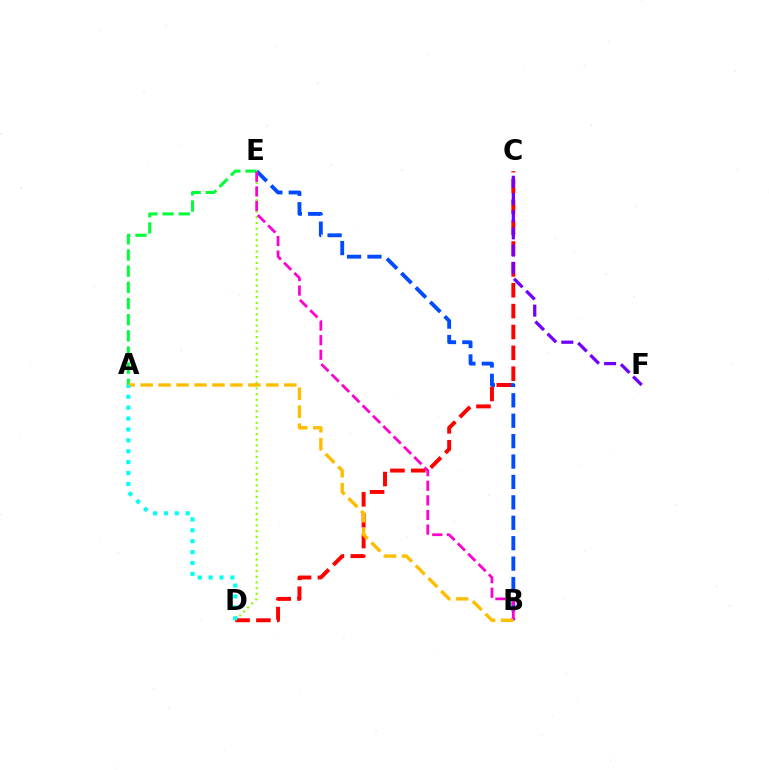{('B', 'E'): [{'color': '#004bff', 'line_style': 'dashed', 'thickness': 2.77}, {'color': '#ff00cf', 'line_style': 'dashed', 'thickness': 1.98}], ('D', 'E'): [{'color': '#84ff00', 'line_style': 'dotted', 'thickness': 1.55}], ('C', 'D'): [{'color': '#ff0000', 'line_style': 'dashed', 'thickness': 2.83}], ('A', 'E'): [{'color': '#00ff39', 'line_style': 'dashed', 'thickness': 2.2}], ('C', 'F'): [{'color': '#7200ff', 'line_style': 'dashed', 'thickness': 2.34}], ('A', 'B'): [{'color': '#ffbd00', 'line_style': 'dashed', 'thickness': 2.44}], ('A', 'D'): [{'color': '#00fff6', 'line_style': 'dotted', 'thickness': 2.96}]}